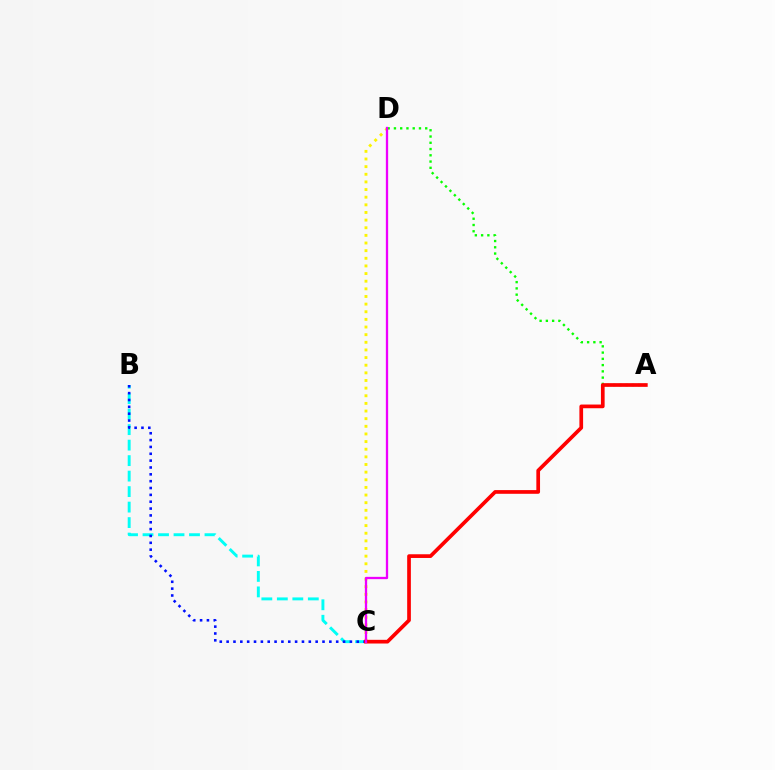{('B', 'C'): [{'color': '#00fff6', 'line_style': 'dashed', 'thickness': 2.1}, {'color': '#0010ff', 'line_style': 'dotted', 'thickness': 1.86}], ('C', 'D'): [{'color': '#fcf500', 'line_style': 'dotted', 'thickness': 2.08}, {'color': '#ee00ff', 'line_style': 'solid', 'thickness': 1.65}], ('A', 'D'): [{'color': '#08ff00', 'line_style': 'dotted', 'thickness': 1.7}], ('A', 'C'): [{'color': '#ff0000', 'line_style': 'solid', 'thickness': 2.66}]}